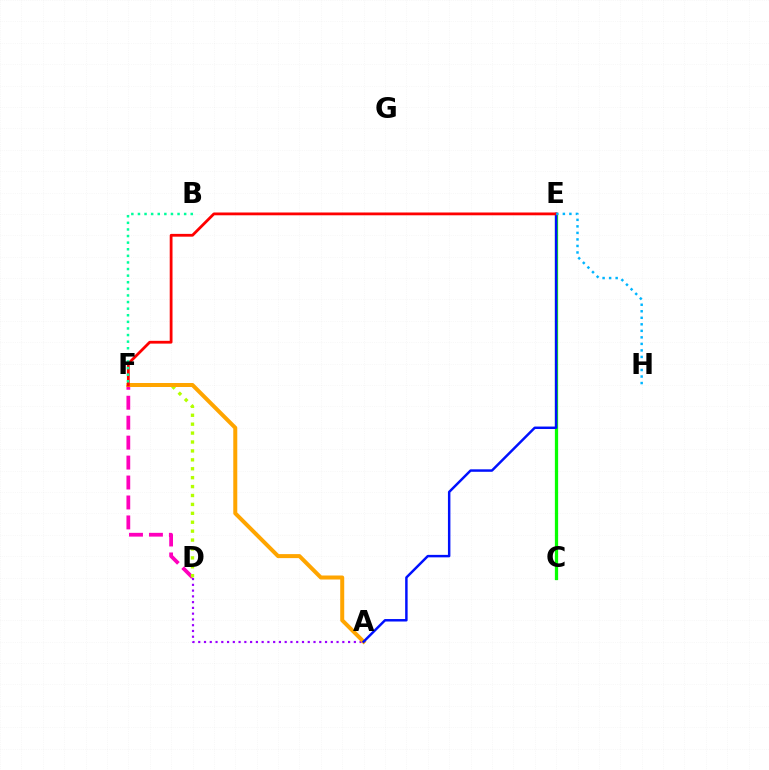{('A', 'D'): [{'color': '#9b00ff', 'line_style': 'dotted', 'thickness': 1.57}], ('D', 'F'): [{'color': '#ff00bd', 'line_style': 'dashed', 'thickness': 2.71}, {'color': '#b3ff00', 'line_style': 'dotted', 'thickness': 2.42}], ('A', 'F'): [{'color': '#ffa500', 'line_style': 'solid', 'thickness': 2.88}], ('C', 'E'): [{'color': '#08ff00', 'line_style': 'solid', 'thickness': 2.35}], ('A', 'E'): [{'color': '#0010ff', 'line_style': 'solid', 'thickness': 1.78}], ('E', 'F'): [{'color': '#ff0000', 'line_style': 'solid', 'thickness': 2.01}], ('B', 'F'): [{'color': '#00ff9d', 'line_style': 'dotted', 'thickness': 1.79}], ('E', 'H'): [{'color': '#00b5ff', 'line_style': 'dotted', 'thickness': 1.77}]}